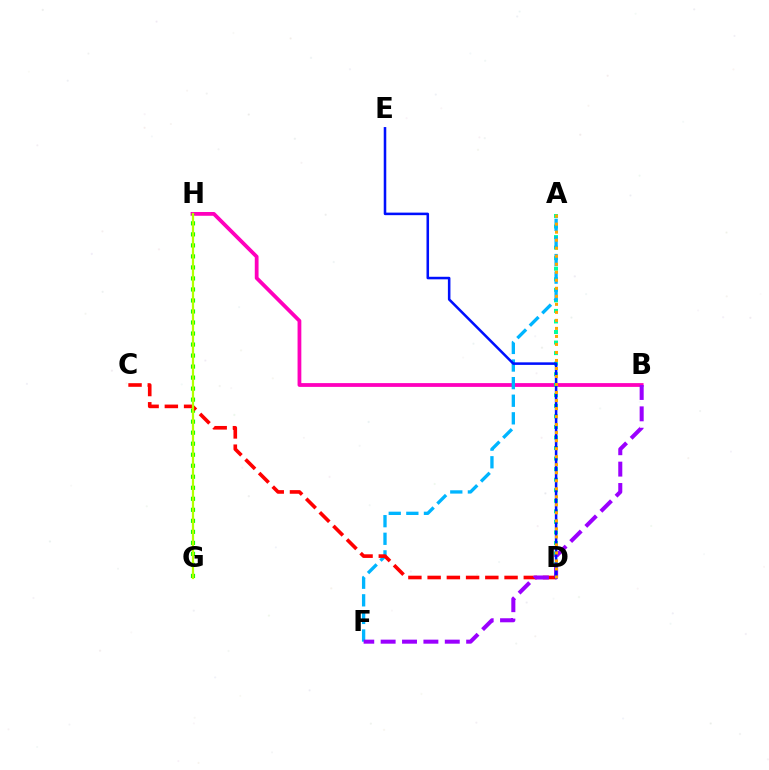{('B', 'H'): [{'color': '#ff00bd', 'line_style': 'solid', 'thickness': 2.72}], ('G', 'H'): [{'color': '#08ff00', 'line_style': 'dotted', 'thickness': 2.99}, {'color': '#b3ff00', 'line_style': 'solid', 'thickness': 1.6}], ('A', 'D'): [{'color': '#00ff9d', 'line_style': 'dotted', 'thickness': 2.87}, {'color': '#ffa500', 'line_style': 'dotted', 'thickness': 2.18}], ('A', 'F'): [{'color': '#00b5ff', 'line_style': 'dashed', 'thickness': 2.39}], ('C', 'D'): [{'color': '#ff0000', 'line_style': 'dashed', 'thickness': 2.61}], ('B', 'F'): [{'color': '#9b00ff', 'line_style': 'dashed', 'thickness': 2.9}], ('D', 'E'): [{'color': '#0010ff', 'line_style': 'solid', 'thickness': 1.83}]}